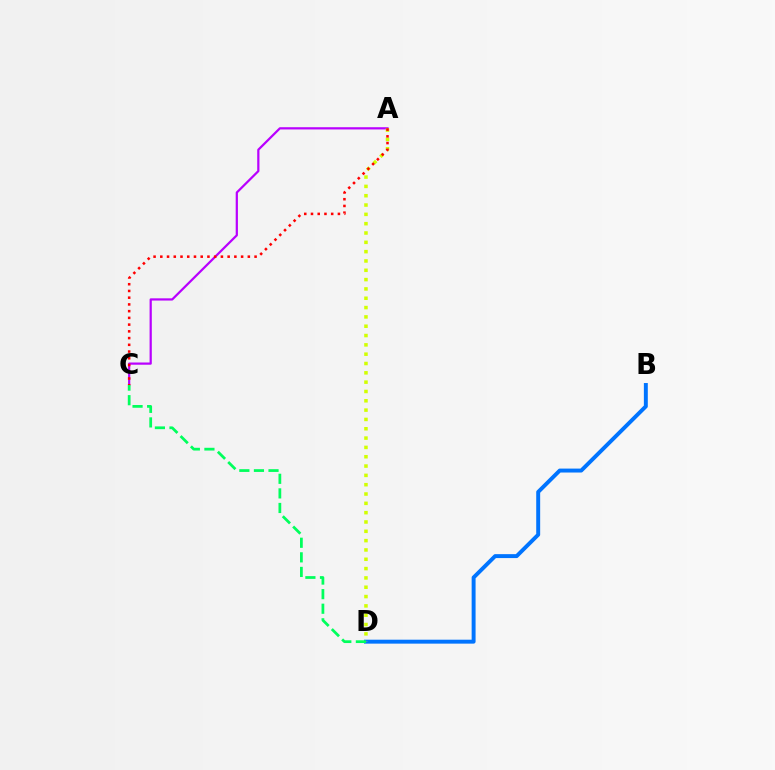{('A', 'C'): [{'color': '#b900ff', 'line_style': 'solid', 'thickness': 1.6}, {'color': '#ff0000', 'line_style': 'dotted', 'thickness': 1.83}], ('B', 'D'): [{'color': '#0074ff', 'line_style': 'solid', 'thickness': 2.83}], ('A', 'D'): [{'color': '#d1ff00', 'line_style': 'dotted', 'thickness': 2.53}], ('C', 'D'): [{'color': '#00ff5c', 'line_style': 'dashed', 'thickness': 1.98}]}